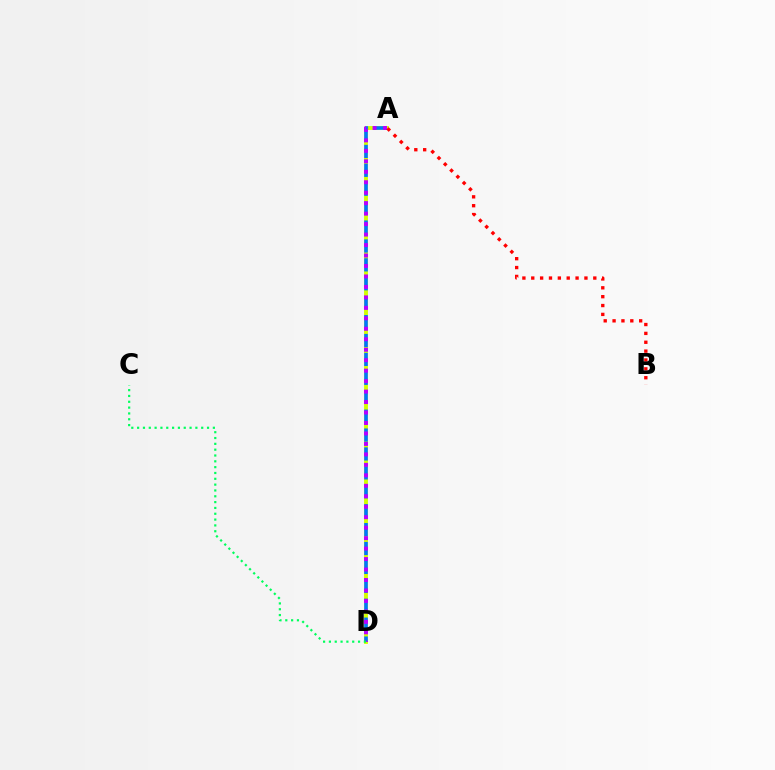{('A', 'D'): [{'color': '#d1ff00', 'line_style': 'solid', 'thickness': 2.79}, {'color': '#0074ff', 'line_style': 'dashed', 'thickness': 2.57}, {'color': '#b900ff', 'line_style': 'dotted', 'thickness': 2.84}], ('A', 'B'): [{'color': '#ff0000', 'line_style': 'dotted', 'thickness': 2.41}], ('C', 'D'): [{'color': '#00ff5c', 'line_style': 'dotted', 'thickness': 1.58}]}